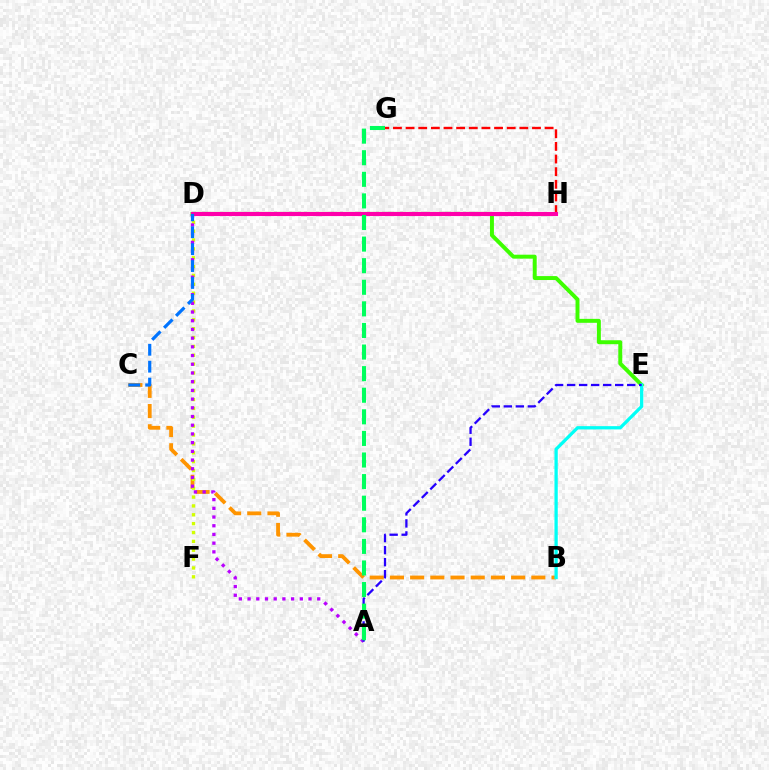{('B', 'C'): [{'color': '#ff9400', 'line_style': 'dashed', 'thickness': 2.74}], ('D', 'F'): [{'color': '#d1ff00', 'line_style': 'dotted', 'thickness': 2.41}], ('D', 'E'): [{'color': '#3dff00', 'line_style': 'solid', 'thickness': 2.84}], ('G', 'H'): [{'color': '#ff0000', 'line_style': 'dashed', 'thickness': 1.72}], ('D', 'H'): [{'color': '#ff00ac', 'line_style': 'solid', 'thickness': 2.96}], ('A', 'D'): [{'color': '#b900ff', 'line_style': 'dotted', 'thickness': 2.37}], ('C', 'D'): [{'color': '#0074ff', 'line_style': 'dashed', 'thickness': 2.3}], ('B', 'E'): [{'color': '#00fff6', 'line_style': 'solid', 'thickness': 2.36}], ('A', 'E'): [{'color': '#2500ff', 'line_style': 'dashed', 'thickness': 1.63}], ('A', 'G'): [{'color': '#00ff5c', 'line_style': 'dashed', 'thickness': 2.93}]}